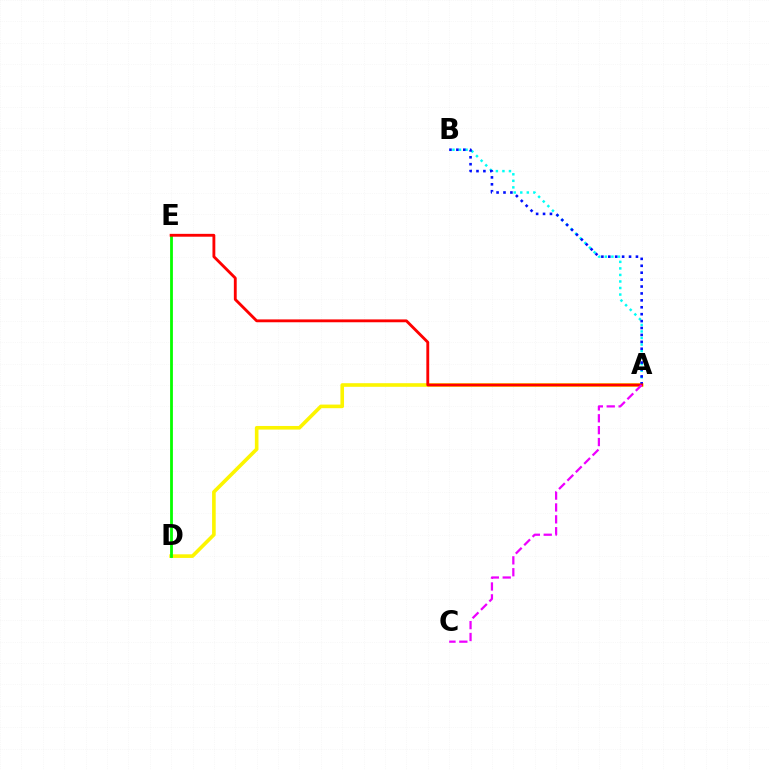{('A', 'B'): [{'color': '#00fff6', 'line_style': 'dotted', 'thickness': 1.78}, {'color': '#0010ff', 'line_style': 'dotted', 'thickness': 1.88}], ('A', 'D'): [{'color': '#fcf500', 'line_style': 'solid', 'thickness': 2.6}], ('D', 'E'): [{'color': '#08ff00', 'line_style': 'solid', 'thickness': 2.02}], ('A', 'E'): [{'color': '#ff0000', 'line_style': 'solid', 'thickness': 2.05}], ('A', 'C'): [{'color': '#ee00ff', 'line_style': 'dashed', 'thickness': 1.61}]}